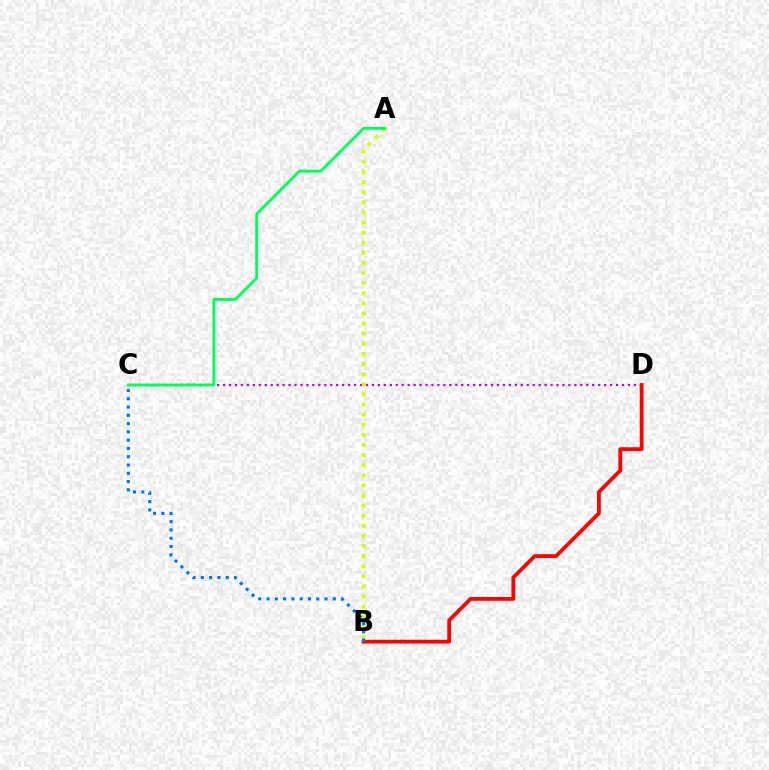{('C', 'D'): [{'color': '#b900ff', 'line_style': 'dotted', 'thickness': 1.62}], ('A', 'B'): [{'color': '#d1ff00', 'line_style': 'dotted', 'thickness': 2.75}], ('A', 'C'): [{'color': '#00ff5c', 'line_style': 'solid', 'thickness': 2.06}], ('B', 'D'): [{'color': '#ff0000', 'line_style': 'solid', 'thickness': 2.74}], ('B', 'C'): [{'color': '#0074ff', 'line_style': 'dotted', 'thickness': 2.25}]}